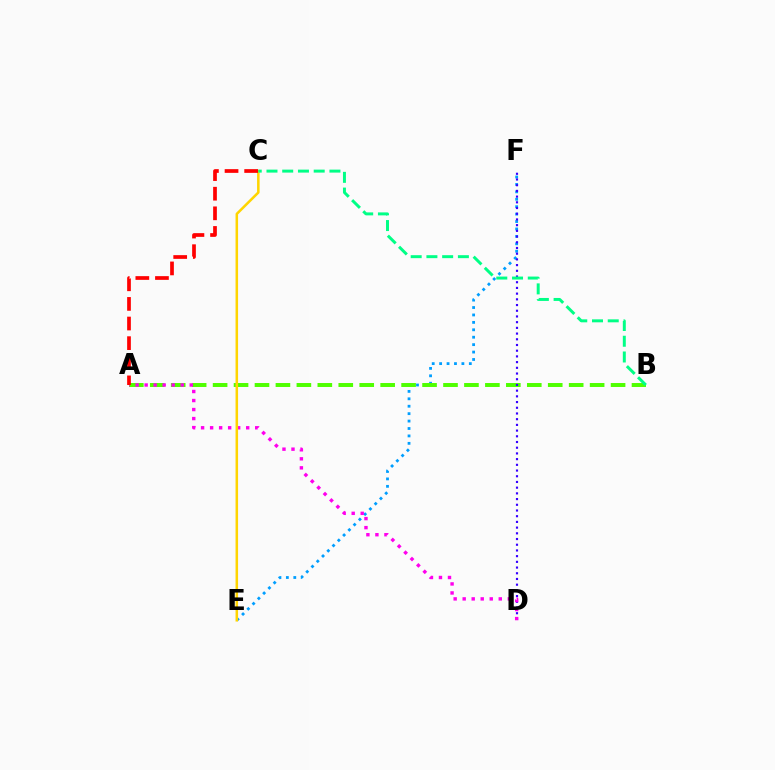{('E', 'F'): [{'color': '#009eff', 'line_style': 'dotted', 'thickness': 2.02}], ('A', 'B'): [{'color': '#4fff00', 'line_style': 'dashed', 'thickness': 2.85}], ('D', 'F'): [{'color': '#3700ff', 'line_style': 'dotted', 'thickness': 1.55}], ('A', 'D'): [{'color': '#ff00ed', 'line_style': 'dotted', 'thickness': 2.45}], ('C', 'E'): [{'color': '#ffd500', 'line_style': 'solid', 'thickness': 1.82}], ('A', 'C'): [{'color': '#ff0000', 'line_style': 'dashed', 'thickness': 2.67}], ('B', 'C'): [{'color': '#00ff86', 'line_style': 'dashed', 'thickness': 2.14}]}